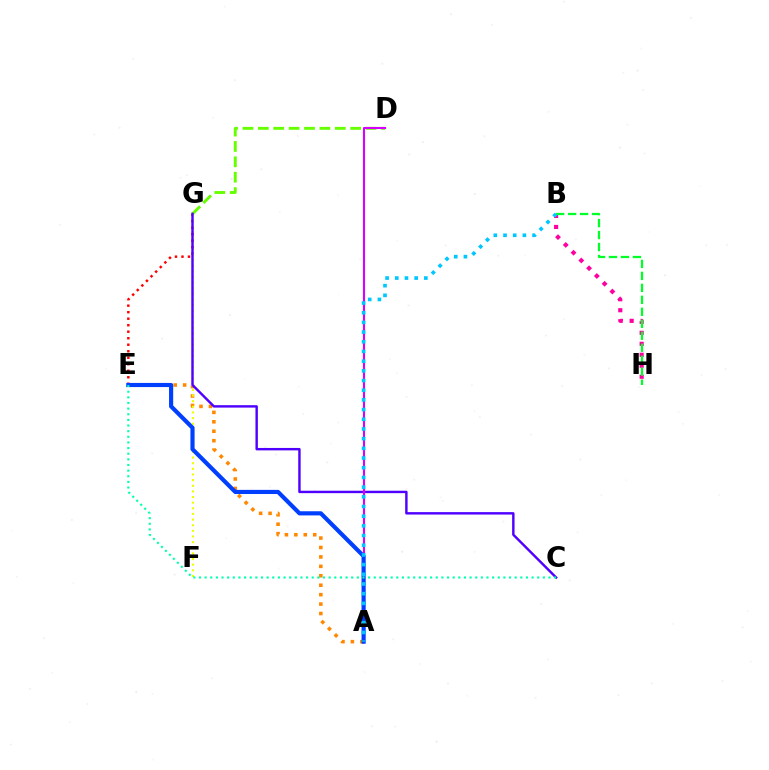{('B', 'H'): [{'color': '#ff00a0', 'line_style': 'dotted', 'thickness': 2.99}, {'color': '#00ff27', 'line_style': 'dashed', 'thickness': 1.63}], ('E', 'G'): [{'color': '#ff0000', 'line_style': 'dotted', 'thickness': 1.77}], ('A', 'E'): [{'color': '#ff8800', 'line_style': 'dotted', 'thickness': 2.56}, {'color': '#003fff', 'line_style': 'solid', 'thickness': 2.99}], ('F', 'G'): [{'color': '#eeff00', 'line_style': 'dotted', 'thickness': 1.53}], ('D', 'G'): [{'color': '#66ff00', 'line_style': 'dashed', 'thickness': 2.09}], ('C', 'G'): [{'color': '#4f00ff', 'line_style': 'solid', 'thickness': 1.75}], ('A', 'D'): [{'color': '#d600ff', 'line_style': 'solid', 'thickness': 1.51}], ('C', 'E'): [{'color': '#00ffaf', 'line_style': 'dotted', 'thickness': 1.53}], ('A', 'B'): [{'color': '#00c7ff', 'line_style': 'dotted', 'thickness': 2.63}]}